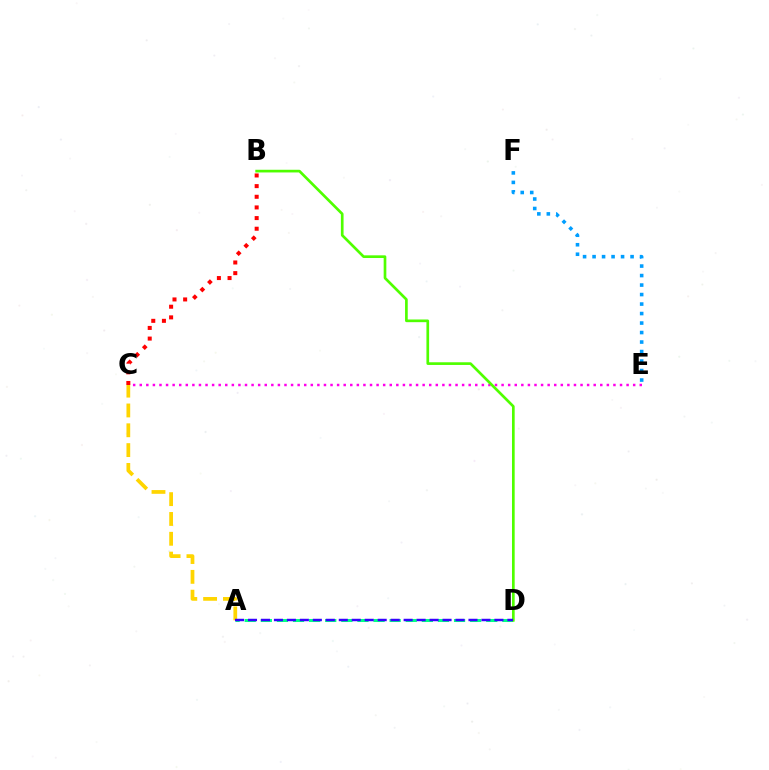{('C', 'E'): [{'color': '#ff00ed', 'line_style': 'dotted', 'thickness': 1.79}], ('B', 'C'): [{'color': '#ff0000', 'line_style': 'dotted', 'thickness': 2.89}], ('A', 'D'): [{'color': '#00ff86', 'line_style': 'dashed', 'thickness': 2.19}, {'color': '#3700ff', 'line_style': 'dashed', 'thickness': 1.76}], ('E', 'F'): [{'color': '#009eff', 'line_style': 'dotted', 'thickness': 2.58}], ('A', 'C'): [{'color': '#ffd500', 'line_style': 'dashed', 'thickness': 2.69}], ('B', 'D'): [{'color': '#4fff00', 'line_style': 'solid', 'thickness': 1.93}]}